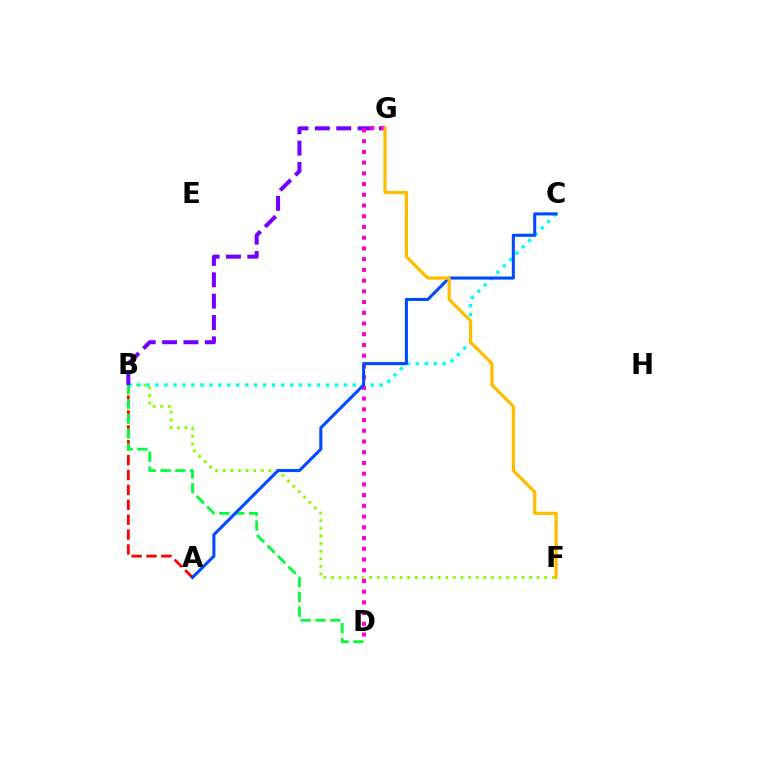{('B', 'F'): [{'color': '#84ff00', 'line_style': 'dotted', 'thickness': 2.07}], ('A', 'B'): [{'color': '#ff0000', 'line_style': 'dashed', 'thickness': 2.02}], ('B', 'C'): [{'color': '#00fff6', 'line_style': 'dotted', 'thickness': 2.44}], ('B', 'D'): [{'color': '#00ff39', 'line_style': 'dashed', 'thickness': 2.02}], ('B', 'G'): [{'color': '#7200ff', 'line_style': 'dashed', 'thickness': 2.9}], ('D', 'G'): [{'color': '#ff00cf', 'line_style': 'dotted', 'thickness': 2.91}], ('A', 'C'): [{'color': '#004bff', 'line_style': 'solid', 'thickness': 2.21}], ('F', 'G'): [{'color': '#ffbd00', 'line_style': 'solid', 'thickness': 2.32}]}